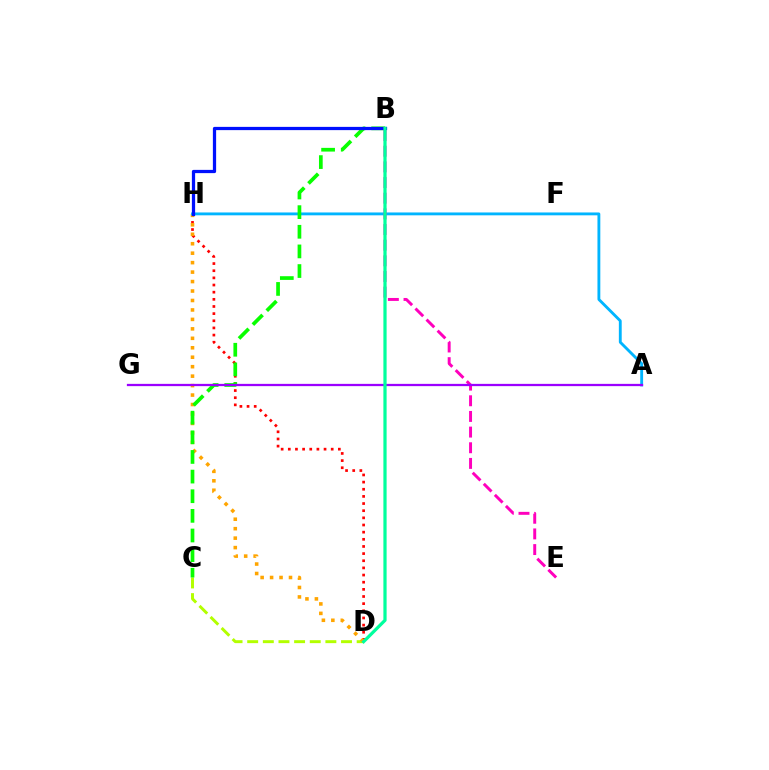{('D', 'H'): [{'color': '#ff0000', 'line_style': 'dotted', 'thickness': 1.94}, {'color': '#ffa500', 'line_style': 'dotted', 'thickness': 2.57}], ('C', 'D'): [{'color': '#b3ff00', 'line_style': 'dashed', 'thickness': 2.12}], ('A', 'H'): [{'color': '#00b5ff', 'line_style': 'solid', 'thickness': 2.05}], ('B', 'C'): [{'color': '#08ff00', 'line_style': 'dashed', 'thickness': 2.67}], ('B', 'E'): [{'color': '#ff00bd', 'line_style': 'dashed', 'thickness': 2.13}], ('A', 'G'): [{'color': '#9b00ff', 'line_style': 'solid', 'thickness': 1.63}], ('B', 'H'): [{'color': '#0010ff', 'line_style': 'solid', 'thickness': 2.34}], ('B', 'D'): [{'color': '#00ff9d', 'line_style': 'solid', 'thickness': 2.33}]}